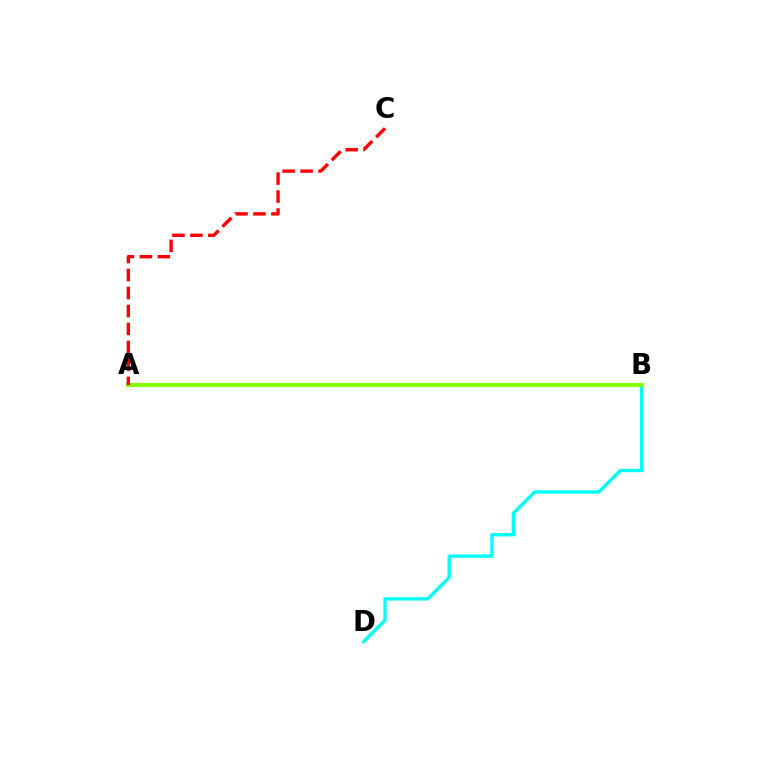{('B', 'D'): [{'color': '#00fff6', 'line_style': 'solid', 'thickness': 2.4}], ('A', 'B'): [{'color': '#7200ff', 'line_style': 'dotted', 'thickness': 2.53}, {'color': '#84ff00', 'line_style': 'solid', 'thickness': 2.94}], ('A', 'C'): [{'color': '#ff0000', 'line_style': 'dashed', 'thickness': 2.44}]}